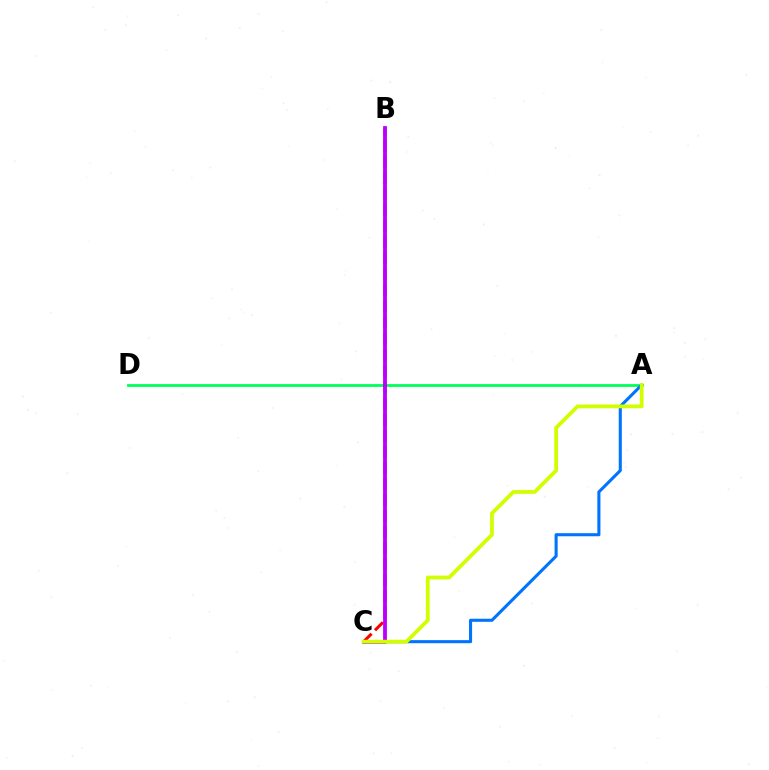{('A', 'D'): [{'color': '#00ff5c', 'line_style': 'solid', 'thickness': 2.02}], ('B', 'C'): [{'color': '#ff0000', 'line_style': 'dashed', 'thickness': 2.19}, {'color': '#b900ff', 'line_style': 'solid', 'thickness': 2.74}], ('A', 'C'): [{'color': '#0074ff', 'line_style': 'solid', 'thickness': 2.21}, {'color': '#d1ff00', 'line_style': 'solid', 'thickness': 2.72}]}